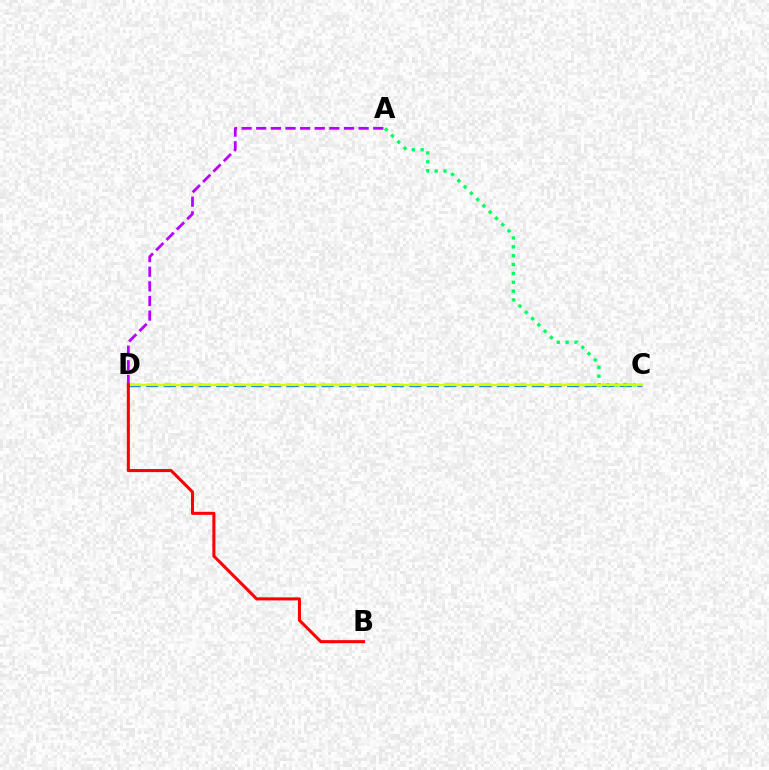{('C', 'D'): [{'color': '#0074ff', 'line_style': 'dashed', 'thickness': 2.38}, {'color': '#d1ff00', 'line_style': 'solid', 'thickness': 1.7}], ('A', 'C'): [{'color': '#00ff5c', 'line_style': 'dotted', 'thickness': 2.41}], ('A', 'D'): [{'color': '#b900ff', 'line_style': 'dashed', 'thickness': 1.99}], ('B', 'D'): [{'color': '#ff0000', 'line_style': 'solid', 'thickness': 2.2}]}